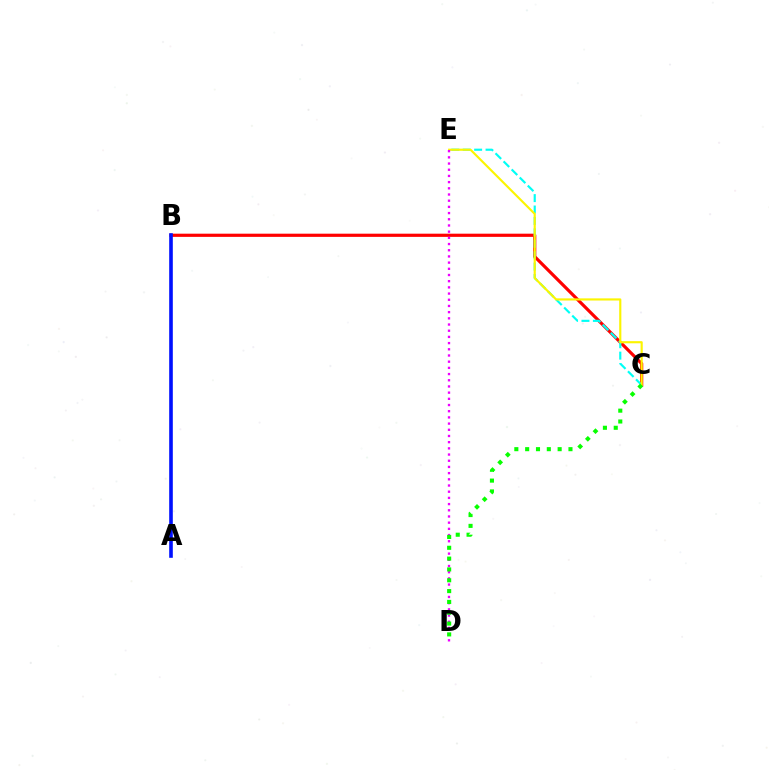{('B', 'C'): [{'color': '#ff0000', 'line_style': 'solid', 'thickness': 2.3}], ('C', 'E'): [{'color': '#00fff6', 'line_style': 'dashed', 'thickness': 1.55}, {'color': '#fcf500', 'line_style': 'solid', 'thickness': 1.55}], ('D', 'E'): [{'color': '#ee00ff', 'line_style': 'dotted', 'thickness': 1.68}], ('C', 'D'): [{'color': '#08ff00', 'line_style': 'dotted', 'thickness': 2.94}], ('A', 'B'): [{'color': '#0010ff', 'line_style': 'solid', 'thickness': 2.6}]}